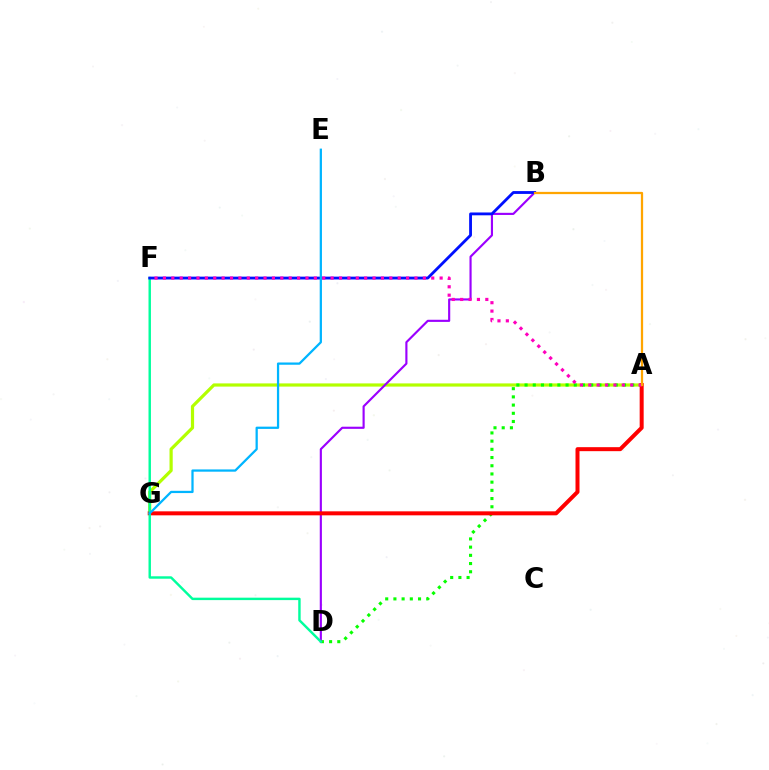{('A', 'G'): [{'color': '#b3ff00', 'line_style': 'solid', 'thickness': 2.3}, {'color': '#ff0000', 'line_style': 'solid', 'thickness': 2.88}], ('A', 'D'): [{'color': '#08ff00', 'line_style': 'dotted', 'thickness': 2.23}], ('B', 'D'): [{'color': '#9b00ff', 'line_style': 'solid', 'thickness': 1.54}], ('D', 'F'): [{'color': '#00ff9d', 'line_style': 'solid', 'thickness': 1.75}], ('B', 'F'): [{'color': '#0010ff', 'line_style': 'solid', 'thickness': 2.03}], ('A', 'F'): [{'color': '#ff00bd', 'line_style': 'dotted', 'thickness': 2.28}], ('E', 'G'): [{'color': '#00b5ff', 'line_style': 'solid', 'thickness': 1.63}], ('A', 'B'): [{'color': '#ffa500', 'line_style': 'solid', 'thickness': 1.63}]}